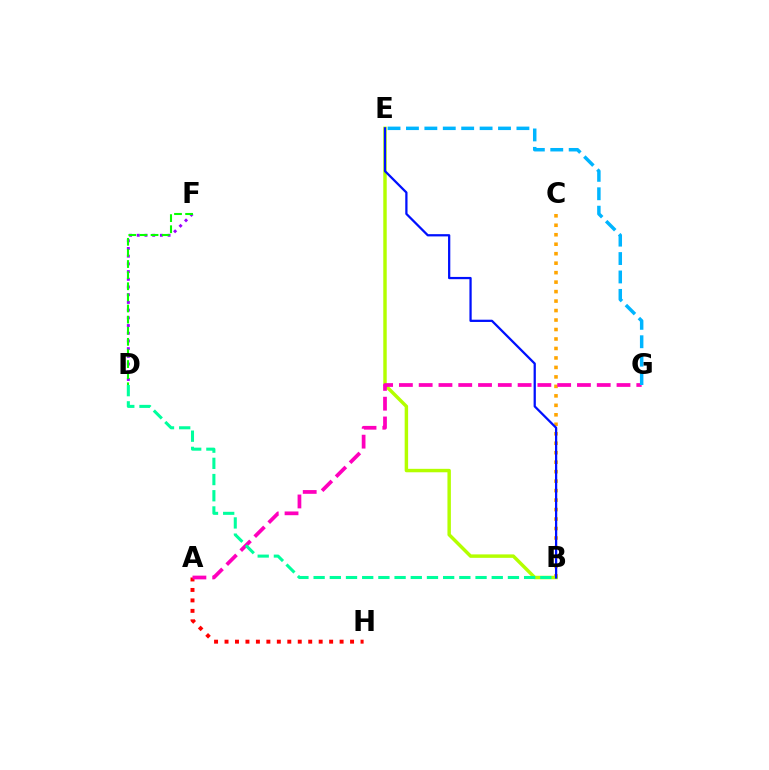{('B', 'C'): [{'color': '#ffa500', 'line_style': 'dotted', 'thickness': 2.57}], ('D', 'F'): [{'color': '#9b00ff', 'line_style': 'dotted', 'thickness': 2.09}, {'color': '#08ff00', 'line_style': 'dashed', 'thickness': 1.51}], ('B', 'E'): [{'color': '#b3ff00', 'line_style': 'solid', 'thickness': 2.48}, {'color': '#0010ff', 'line_style': 'solid', 'thickness': 1.63}], ('A', 'H'): [{'color': '#ff0000', 'line_style': 'dotted', 'thickness': 2.84}], ('A', 'G'): [{'color': '#ff00bd', 'line_style': 'dashed', 'thickness': 2.69}], ('E', 'G'): [{'color': '#00b5ff', 'line_style': 'dashed', 'thickness': 2.5}], ('B', 'D'): [{'color': '#00ff9d', 'line_style': 'dashed', 'thickness': 2.2}]}